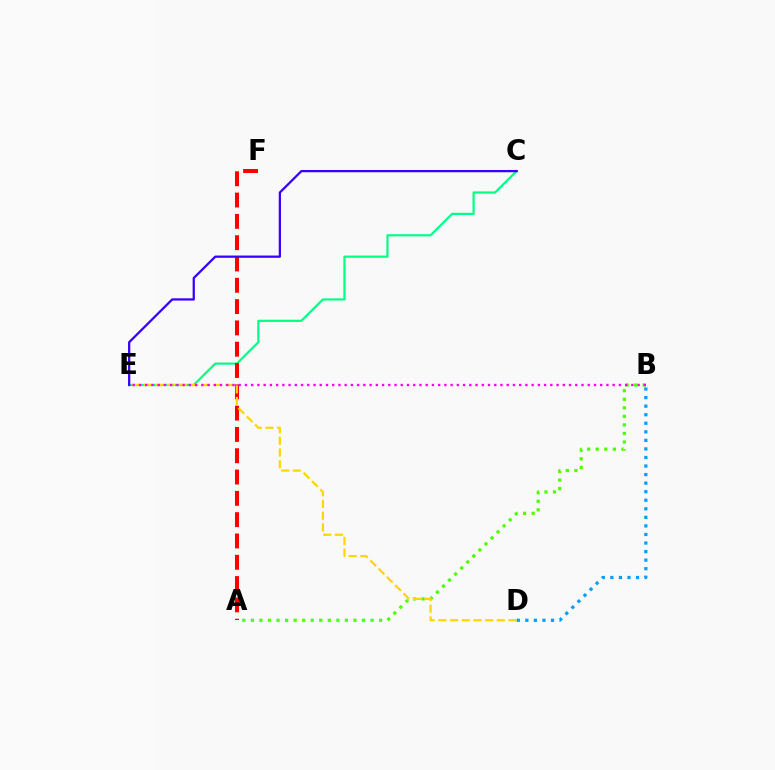{('B', 'D'): [{'color': '#009eff', 'line_style': 'dotted', 'thickness': 2.32}], ('A', 'B'): [{'color': '#4fff00', 'line_style': 'dotted', 'thickness': 2.32}], ('C', 'E'): [{'color': '#00ff86', 'line_style': 'solid', 'thickness': 1.59}, {'color': '#3700ff', 'line_style': 'solid', 'thickness': 1.62}], ('A', 'F'): [{'color': '#ff0000', 'line_style': 'dashed', 'thickness': 2.89}], ('D', 'E'): [{'color': '#ffd500', 'line_style': 'dashed', 'thickness': 1.59}], ('B', 'E'): [{'color': '#ff00ed', 'line_style': 'dotted', 'thickness': 1.69}]}